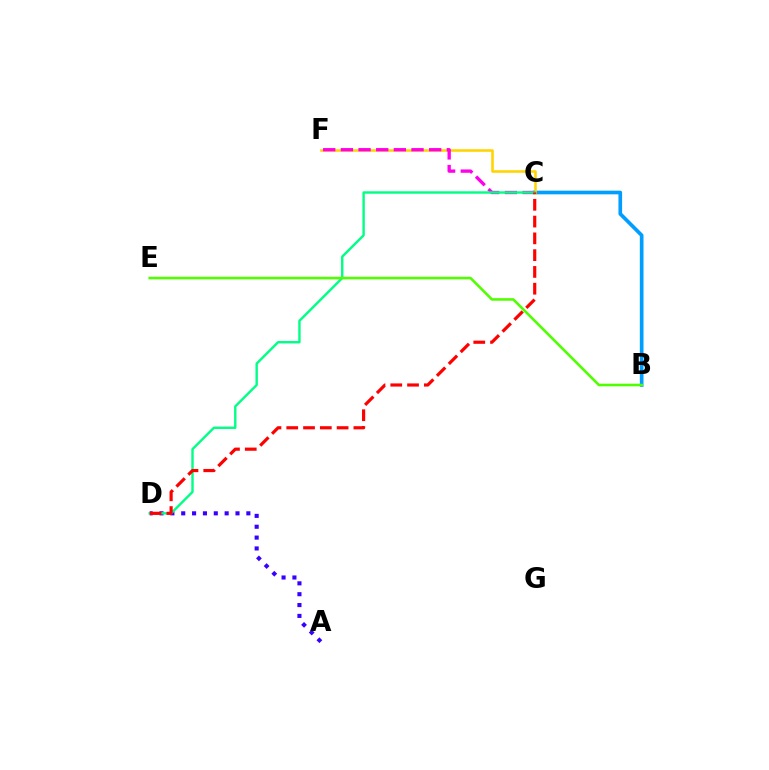{('B', 'C'): [{'color': '#009eff', 'line_style': 'solid', 'thickness': 2.64}], ('A', 'D'): [{'color': '#3700ff', 'line_style': 'dotted', 'thickness': 2.95}], ('C', 'F'): [{'color': '#ffd500', 'line_style': 'solid', 'thickness': 1.85}, {'color': '#ff00ed', 'line_style': 'dashed', 'thickness': 2.4}], ('C', 'D'): [{'color': '#00ff86', 'line_style': 'solid', 'thickness': 1.73}, {'color': '#ff0000', 'line_style': 'dashed', 'thickness': 2.28}], ('B', 'E'): [{'color': '#4fff00', 'line_style': 'solid', 'thickness': 1.85}]}